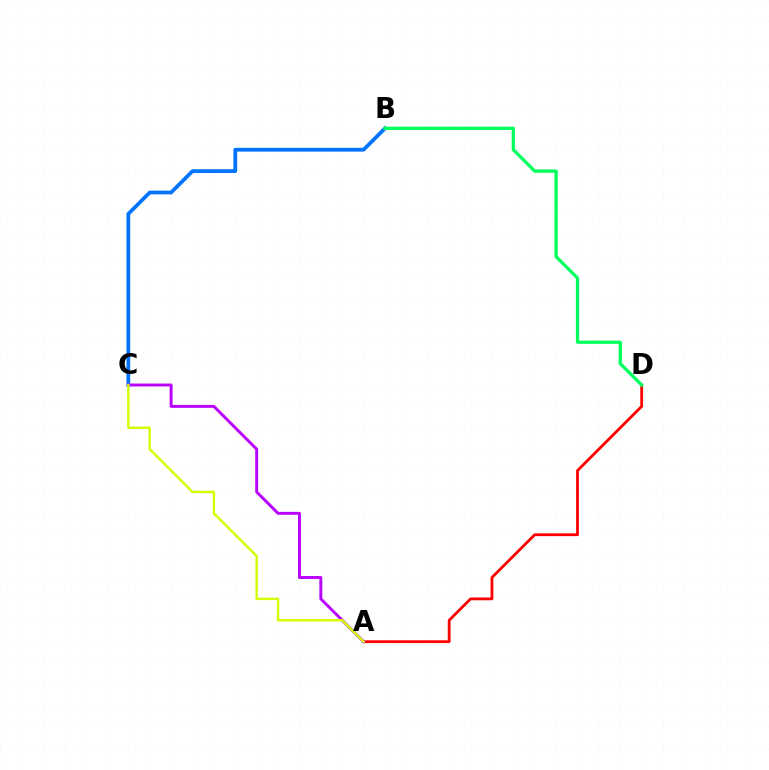{('A', 'D'): [{'color': '#ff0000', 'line_style': 'solid', 'thickness': 2.01}], ('B', 'C'): [{'color': '#0074ff', 'line_style': 'solid', 'thickness': 2.7}], ('B', 'D'): [{'color': '#00ff5c', 'line_style': 'solid', 'thickness': 2.36}], ('A', 'C'): [{'color': '#b900ff', 'line_style': 'solid', 'thickness': 2.11}, {'color': '#d1ff00', 'line_style': 'solid', 'thickness': 1.74}]}